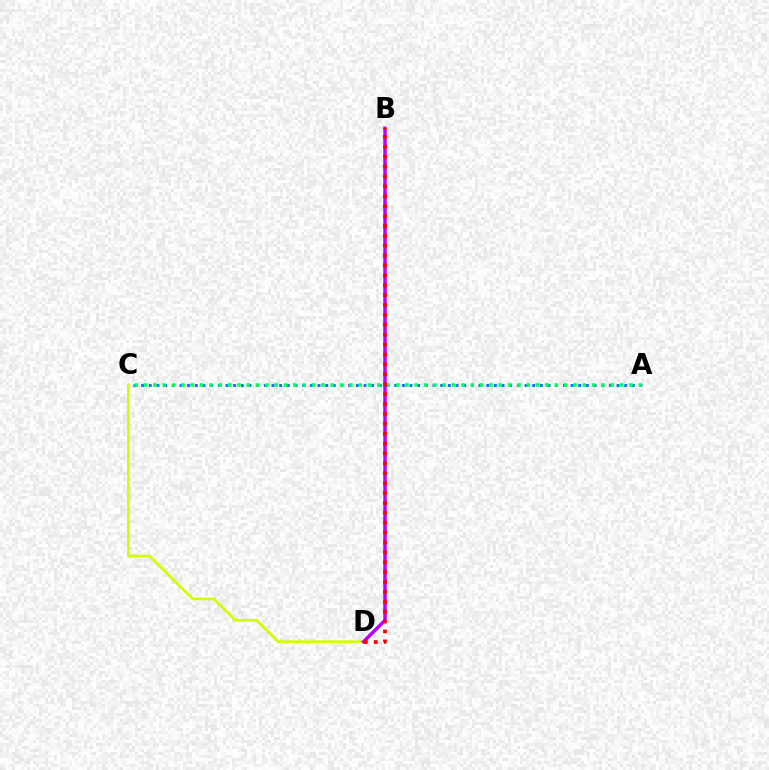{('A', 'C'): [{'color': '#0074ff', 'line_style': 'dotted', 'thickness': 2.08}, {'color': '#00ff5c', 'line_style': 'dotted', 'thickness': 2.54}], ('C', 'D'): [{'color': '#d1ff00', 'line_style': 'solid', 'thickness': 1.97}], ('B', 'D'): [{'color': '#b900ff', 'line_style': 'solid', 'thickness': 2.49}, {'color': '#ff0000', 'line_style': 'dotted', 'thickness': 2.69}]}